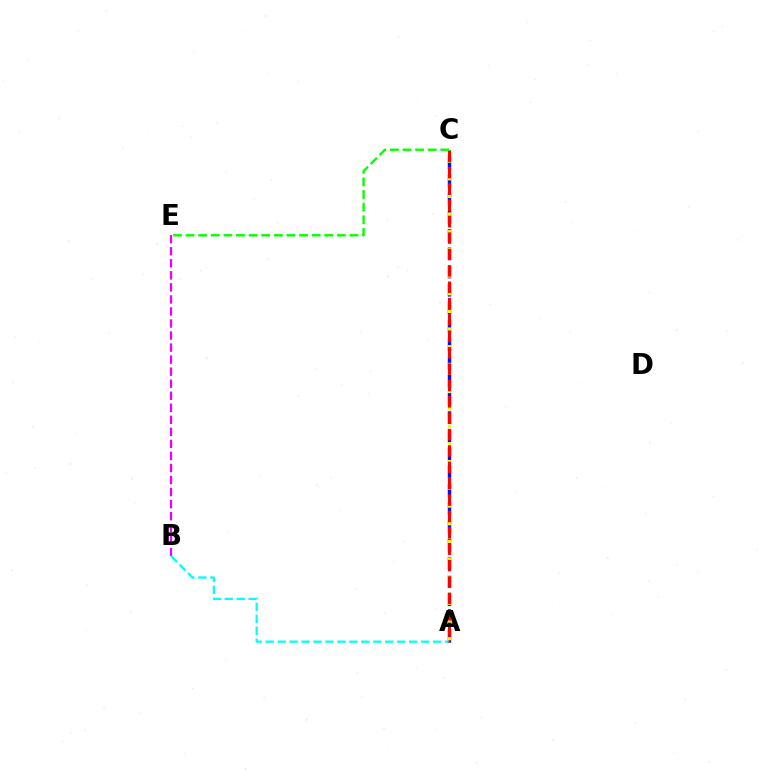{('A', 'C'): [{'color': '#0010ff', 'line_style': 'dashed', 'thickness': 2.47}, {'color': '#fcf500', 'line_style': 'dotted', 'thickness': 2.4}, {'color': '#ff0000', 'line_style': 'dashed', 'thickness': 2.22}], ('B', 'E'): [{'color': '#ee00ff', 'line_style': 'dashed', 'thickness': 1.64}], ('A', 'B'): [{'color': '#00fff6', 'line_style': 'dashed', 'thickness': 1.62}], ('C', 'E'): [{'color': '#08ff00', 'line_style': 'dashed', 'thickness': 1.71}]}